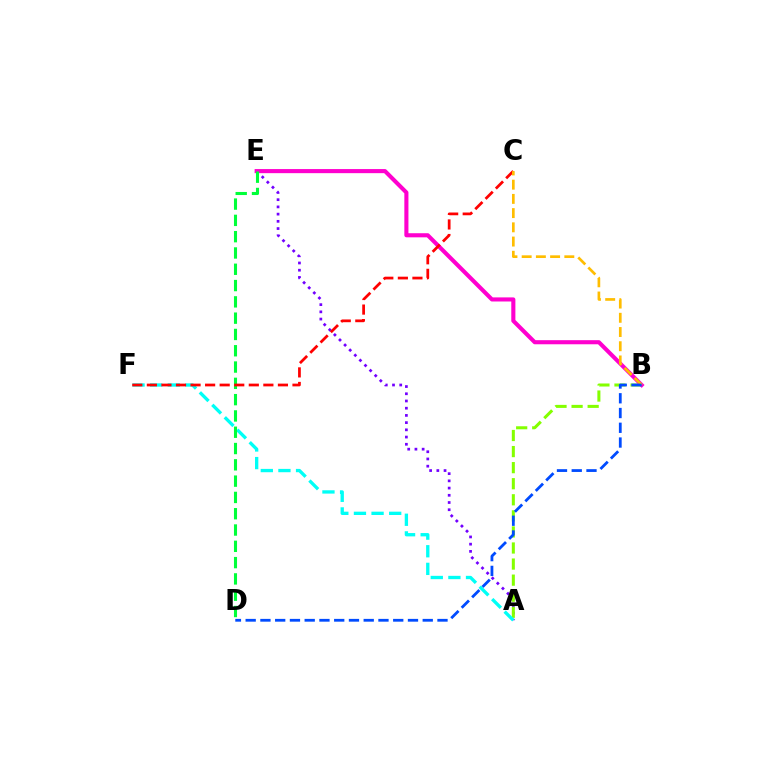{('A', 'E'): [{'color': '#7200ff', 'line_style': 'dotted', 'thickness': 1.96}], ('A', 'B'): [{'color': '#84ff00', 'line_style': 'dashed', 'thickness': 2.18}], ('B', 'E'): [{'color': '#ff00cf', 'line_style': 'solid', 'thickness': 2.95}], ('A', 'F'): [{'color': '#00fff6', 'line_style': 'dashed', 'thickness': 2.39}], ('D', 'E'): [{'color': '#00ff39', 'line_style': 'dashed', 'thickness': 2.21}], ('C', 'F'): [{'color': '#ff0000', 'line_style': 'dashed', 'thickness': 1.98}], ('B', 'C'): [{'color': '#ffbd00', 'line_style': 'dashed', 'thickness': 1.93}], ('B', 'D'): [{'color': '#004bff', 'line_style': 'dashed', 'thickness': 2.0}]}